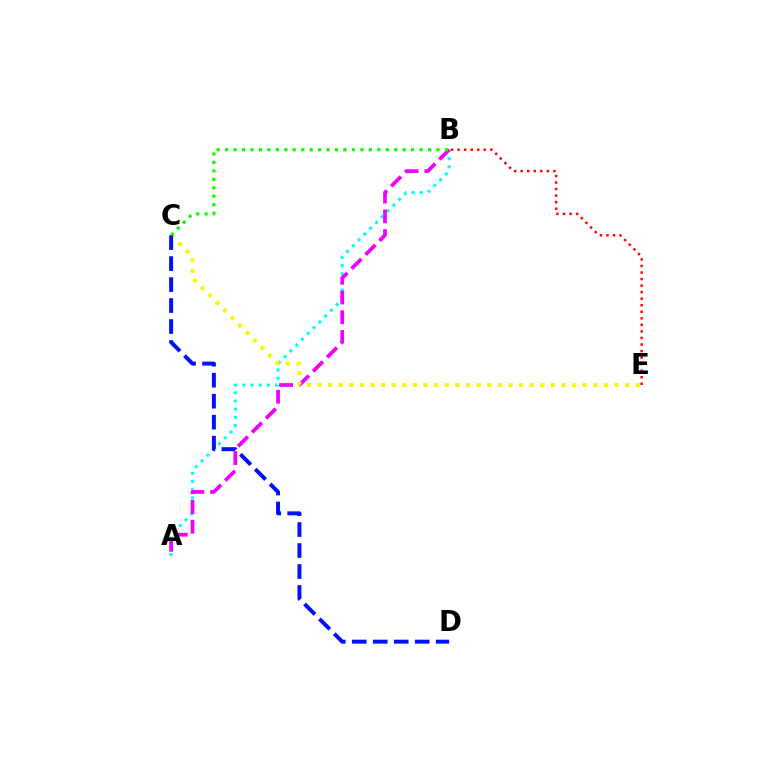{('A', 'B'): [{'color': '#00fff6', 'line_style': 'dotted', 'thickness': 2.22}, {'color': '#ee00ff', 'line_style': 'dashed', 'thickness': 2.69}], ('C', 'E'): [{'color': '#fcf500', 'line_style': 'dotted', 'thickness': 2.88}], ('B', 'C'): [{'color': '#08ff00', 'line_style': 'dotted', 'thickness': 2.3}], ('B', 'E'): [{'color': '#ff0000', 'line_style': 'dotted', 'thickness': 1.78}], ('C', 'D'): [{'color': '#0010ff', 'line_style': 'dashed', 'thickness': 2.85}]}